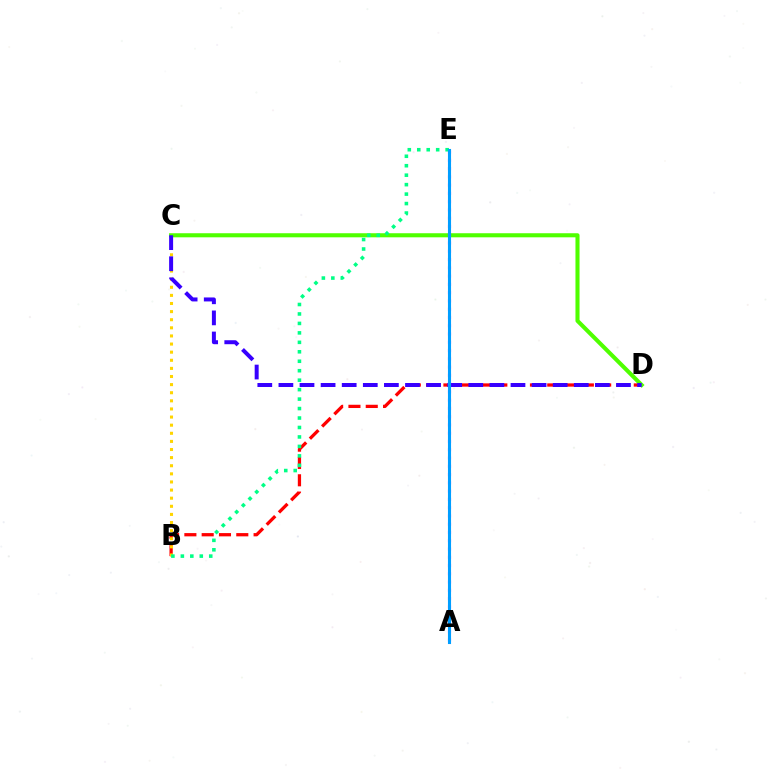{('B', 'D'): [{'color': '#ff0000', 'line_style': 'dashed', 'thickness': 2.35}], ('C', 'D'): [{'color': '#4fff00', 'line_style': 'solid', 'thickness': 2.94}, {'color': '#3700ff', 'line_style': 'dashed', 'thickness': 2.87}], ('B', 'C'): [{'color': '#ffd500', 'line_style': 'dotted', 'thickness': 2.2}], ('B', 'E'): [{'color': '#00ff86', 'line_style': 'dotted', 'thickness': 2.57}], ('A', 'E'): [{'color': '#ff00ed', 'line_style': 'dotted', 'thickness': 2.25}, {'color': '#009eff', 'line_style': 'solid', 'thickness': 2.22}]}